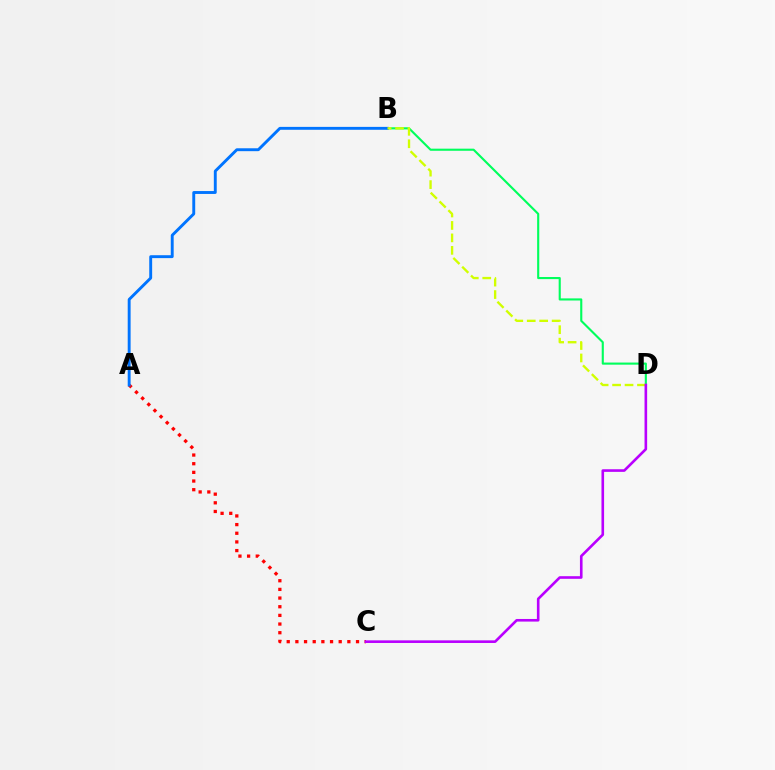{('B', 'D'): [{'color': '#00ff5c', 'line_style': 'solid', 'thickness': 1.53}, {'color': '#d1ff00', 'line_style': 'dashed', 'thickness': 1.69}], ('A', 'C'): [{'color': '#ff0000', 'line_style': 'dotted', 'thickness': 2.35}], ('A', 'B'): [{'color': '#0074ff', 'line_style': 'solid', 'thickness': 2.09}], ('C', 'D'): [{'color': '#b900ff', 'line_style': 'solid', 'thickness': 1.89}]}